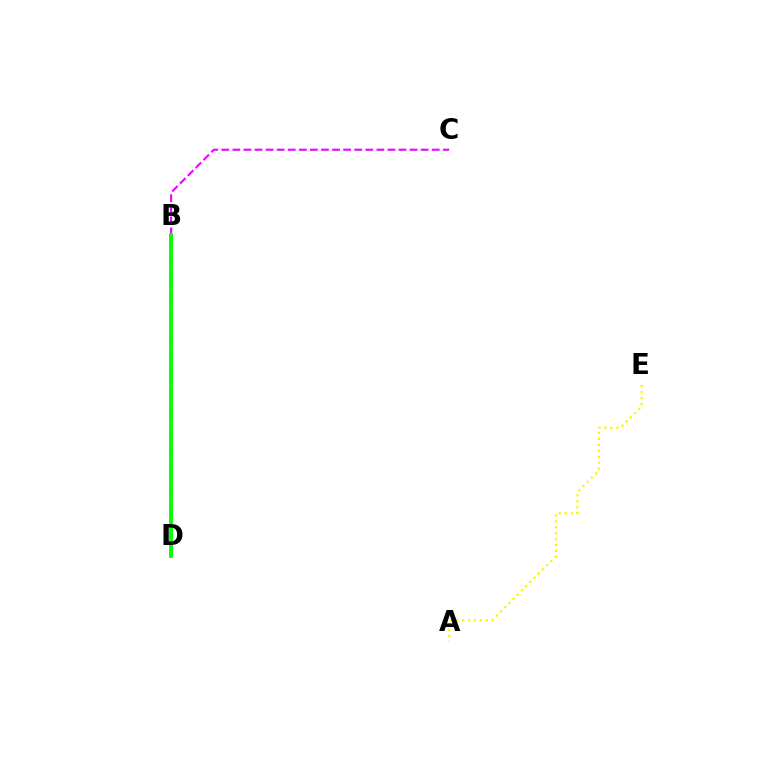{('B', 'D'): [{'color': '#00fff6', 'line_style': 'dashed', 'thickness': 2.62}, {'color': '#ff0000', 'line_style': 'dotted', 'thickness': 1.72}, {'color': '#0010ff', 'line_style': 'dashed', 'thickness': 1.67}, {'color': '#08ff00', 'line_style': 'solid', 'thickness': 2.76}], ('A', 'E'): [{'color': '#fcf500', 'line_style': 'dotted', 'thickness': 1.61}], ('B', 'C'): [{'color': '#ee00ff', 'line_style': 'dashed', 'thickness': 1.5}]}